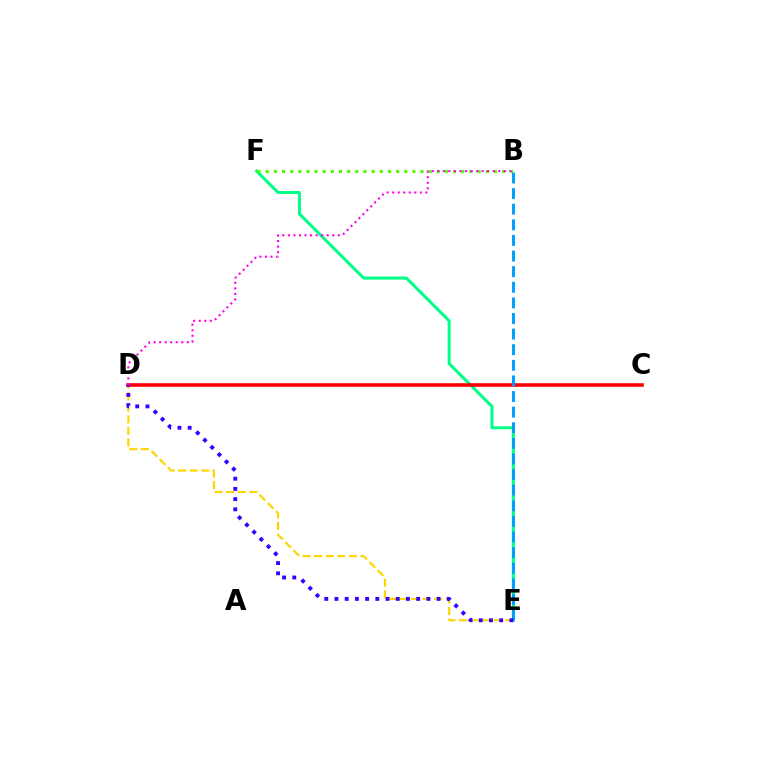{('E', 'F'): [{'color': '#00ff86', 'line_style': 'solid', 'thickness': 2.17}], ('D', 'E'): [{'color': '#ffd500', 'line_style': 'dashed', 'thickness': 1.57}, {'color': '#3700ff', 'line_style': 'dotted', 'thickness': 2.77}], ('C', 'D'): [{'color': '#ff0000', 'line_style': 'solid', 'thickness': 2.58}], ('B', 'F'): [{'color': '#4fff00', 'line_style': 'dotted', 'thickness': 2.21}], ('B', 'E'): [{'color': '#009eff', 'line_style': 'dashed', 'thickness': 2.12}], ('B', 'D'): [{'color': '#ff00ed', 'line_style': 'dotted', 'thickness': 1.51}]}